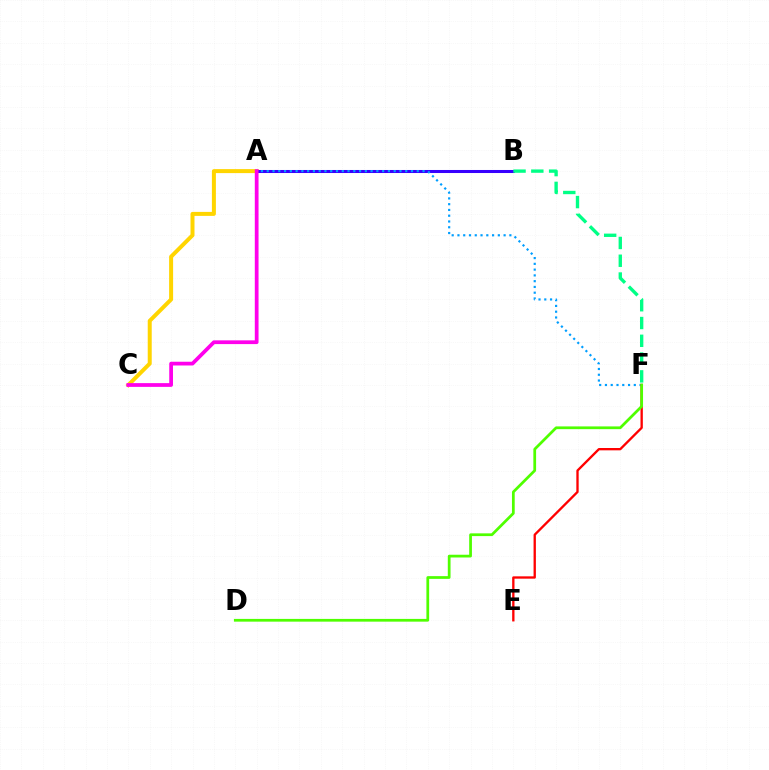{('A', 'C'): [{'color': '#ffd500', 'line_style': 'solid', 'thickness': 2.87}, {'color': '#ff00ed', 'line_style': 'solid', 'thickness': 2.7}], ('A', 'B'): [{'color': '#3700ff', 'line_style': 'solid', 'thickness': 2.19}], ('A', 'F'): [{'color': '#009eff', 'line_style': 'dotted', 'thickness': 1.57}], ('E', 'F'): [{'color': '#ff0000', 'line_style': 'solid', 'thickness': 1.68}], ('D', 'F'): [{'color': '#4fff00', 'line_style': 'solid', 'thickness': 1.98}], ('B', 'F'): [{'color': '#00ff86', 'line_style': 'dashed', 'thickness': 2.42}]}